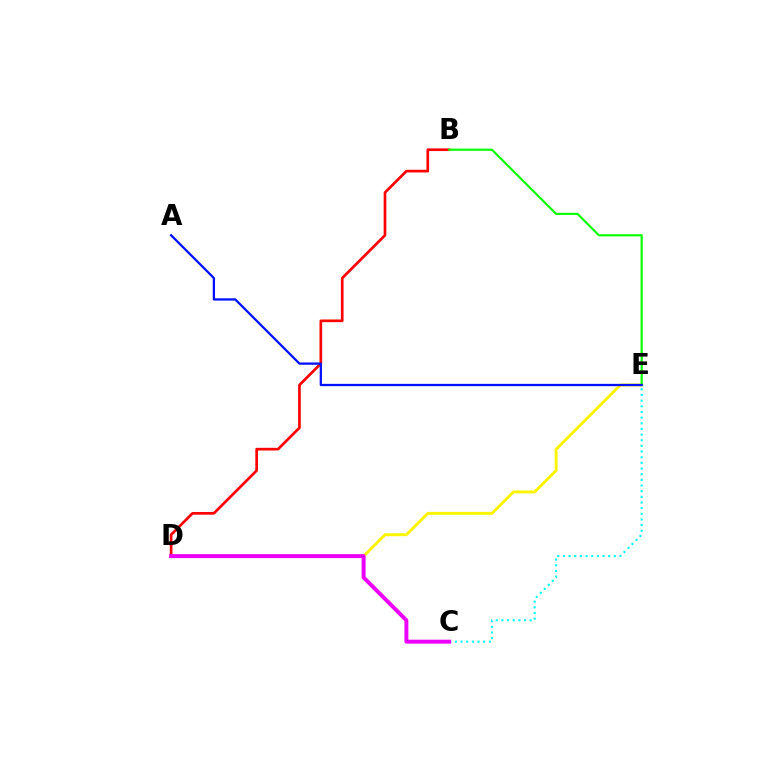{('D', 'E'): [{'color': '#fcf500', 'line_style': 'solid', 'thickness': 2.09}], ('B', 'D'): [{'color': '#ff0000', 'line_style': 'solid', 'thickness': 1.93}], ('B', 'E'): [{'color': '#08ff00', 'line_style': 'solid', 'thickness': 1.57}], ('A', 'E'): [{'color': '#0010ff', 'line_style': 'solid', 'thickness': 1.64}], ('C', 'E'): [{'color': '#00fff6', 'line_style': 'dotted', 'thickness': 1.54}], ('C', 'D'): [{'color': '#ee00ff', 'line_style': 'solid', 'thickness': 2.85}]}